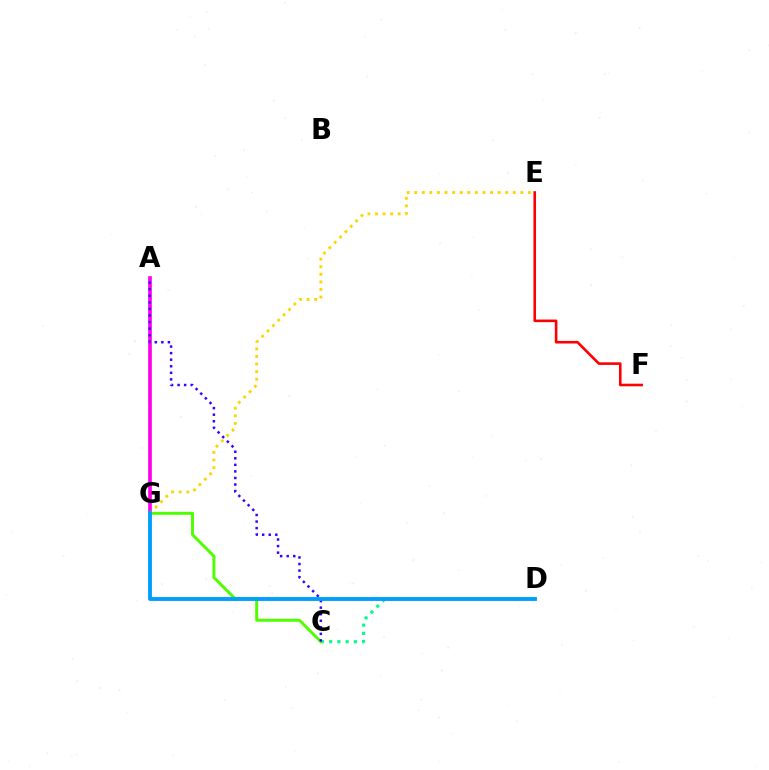{('C', 'D'): [{'color': '#00ff86', 'line_style': 'dotted', 'thickness': 2.24}], ('A', 'G'): [{'color': '#ff00ed', 'line_style': 'solid', 'thickness': 2.64}], ('E', 'G'): [{'color': '#ffd500', 'line_style': 'dotted', 'thickness': 2.06}], ('C', 'G'): [{'color': '#4fff00', 'line_style': 'solid', 'thickness': 2.13}], ('E', 'F'): [{'color': '#ff0000', 'line_style': 'solid', 'thickness': 1.88}], ('A', 'C'): [{'color': '#3700ff', 'line_style': 'dotted', 'thickness': 1.78}], ('D', 'G'): [{'color': '#009eff', 'line_style': 'solid', 'thickness': 2.78}]}